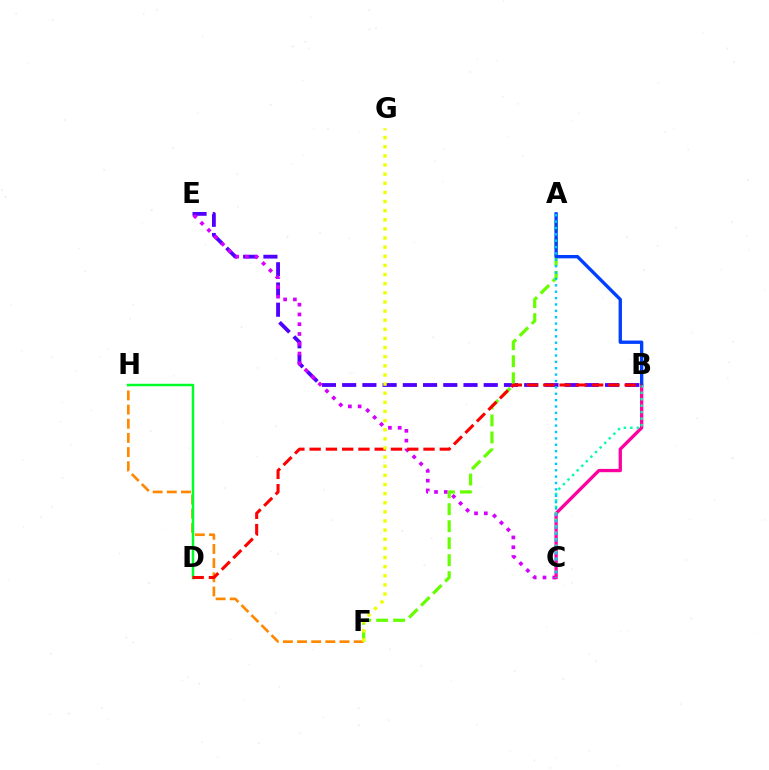{('B', 'E'): [{'color': '#4f00ff', 'line_style': 'dashed', 'thickness': 2.75}], ('C', 'E'): [{'color': '#d600ff', 'line_style': 'dotted', 'thickness': 2.66}], ('B', 'C'): [{'color': '#ff00a0', 'line_style': 'solid', 'thickness': 2.37}, {'color': '#00ffaf', 'line_style': 'dotted', 'thickness': 1.76}], ('F', 'H'): [{'color': '#ff8800', 'line_style': 'dashed', 'thickness': 1.92}], ('A', 'F'): [{'color': '#66ff00', 'line_style': 'dashed', 'thickness': 2.31}], ('D', 'H'): [{'color': '#00ff27', 'line_style': 'solid', 'thickness': 1.78}], ('A', 'B'): [{'color': '#003fff', 'line_style': 'solid', 'thickness': 2.41}], ('B', 'D'): [{'color': '#ff0000', 'line_style': 'dashed', 'thickness': 2.21}], ('A', 'C'): [{'color': '#00c7ff', 'line_style': 'dotted', 'thickness': 1.73}], ('F', 'G'): [{'color': '#eeff00', 'line_style': 'dotted', 'thickness': 2.48}]}